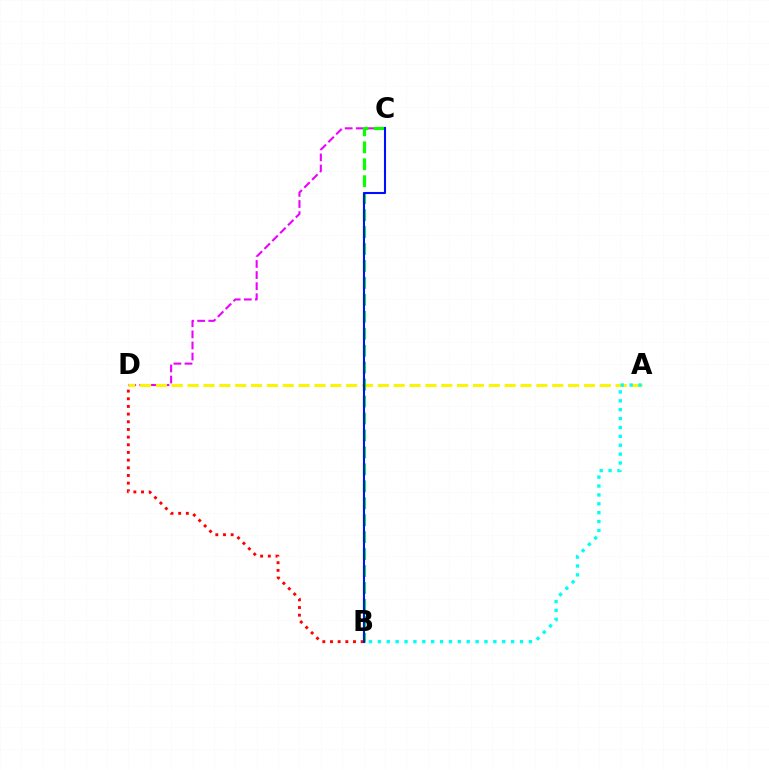{('C', 'D'): [{'color': '#ee00ff', 'line_style': 'dashed', 'thickness': 1.51}], ('A', 'D'): [{'color': '#fcf500', 'line_style': 'dashed', 'thickness': 2.15}], ('B', 'D'): [{'color': '#ff0000', 'line_style': 'dotted', 'thickness': 2.08}], ('B', 'C'): [{'color': '#08ff00', 'line_style': 'dashed', 'thickness': 2.3}, {'color': '#0010ff', 'line_style': 'solid', 'thickness': 1.5}], ('A', 'B'): [{'color': '#00fff6', 'line_style': 'dotted', 'thickness': 2.41}]}